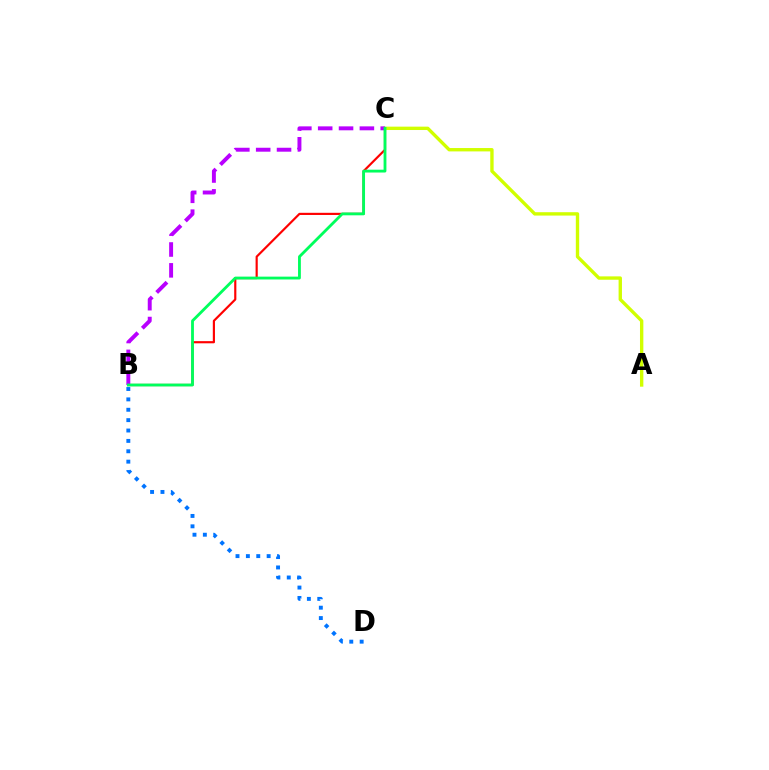{('B', 'C'): [{'color': '#ff0000', 'line_style': 'solid', 'thickness': 1.56}, {'color': '#b900ff', 'line_style': 'dashed', 'thickness': 2.83}, {'color': '#00ff5c', 'line_style': 'solid', 'thickness': 2.04}], ('A', 'C'): [{'color': '#d1ff00', 'line_style': 'solid', 'thickness': 2.42}], ('B', 'D'): [{'color': '#0074ff', 'line_style': 'dotted', 'thickness': 2.82}]}